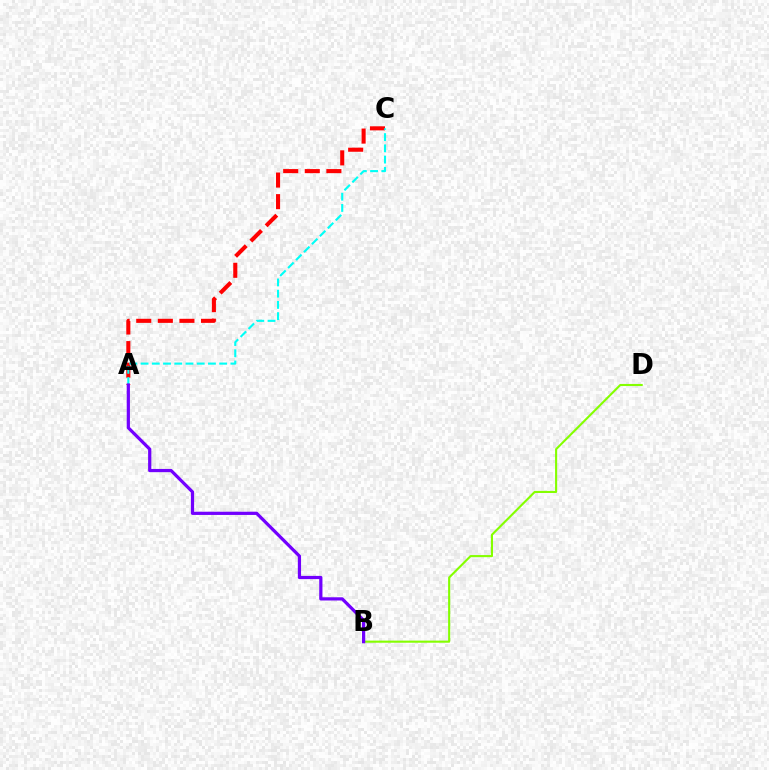{('A', 'C'): [{'color': '#ff0000', 'line_style': 'dashed', 'thickness': 2.93}, {'color': '#00fff6', 'line_style': 'dashed', 'thickness': 1.53}], ('B', 'D'): [{'color': '#84ff00', 'line_style': 'solid', 'thickness': 1.52}], ('A', 'B'): [{'color': '#7200ff', 'line_style': 'solid', 'thickness': 2.31}]}